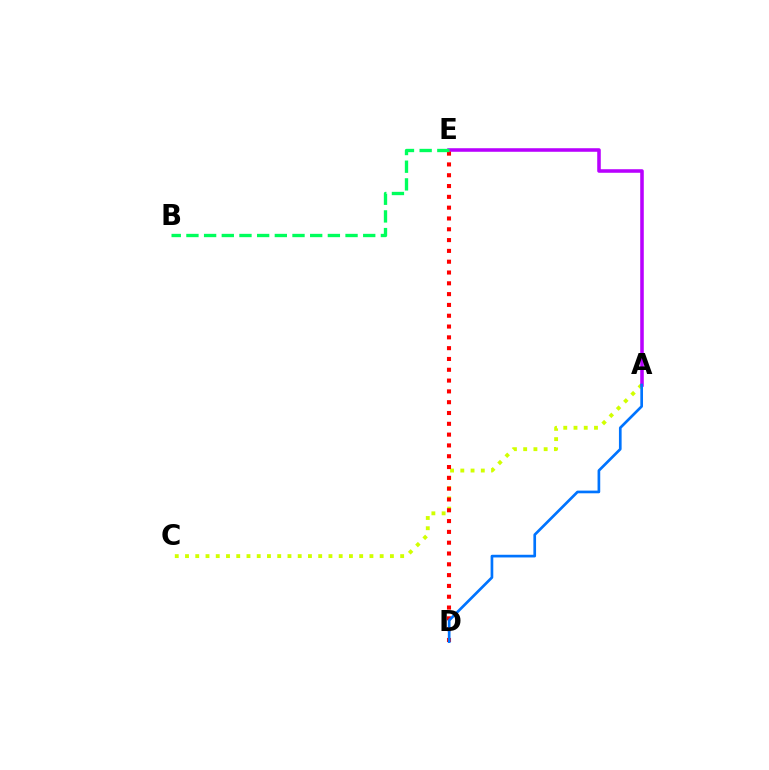{('A', 'C'): [{'color': '#d1ff00', 'line_style': 'dotted', 'thickness': 2.78}], ('A', 'E'): [{'color': '#b900ff', 'line_style': 'solid', 'thickness': 2.56}], ('D', 'E'): [{'color': '#ff0000', 'line_style': 'dotted', 'thickness': 2.94}], ('A', 'D'): [{'color': '#0074ff', 'line_style': 'solid', 'thickness': 1.93}], ('B', 'E'): [{'color': '#00ff5c', 'line_style': 'dashed', 'thickness': 2.4}]}